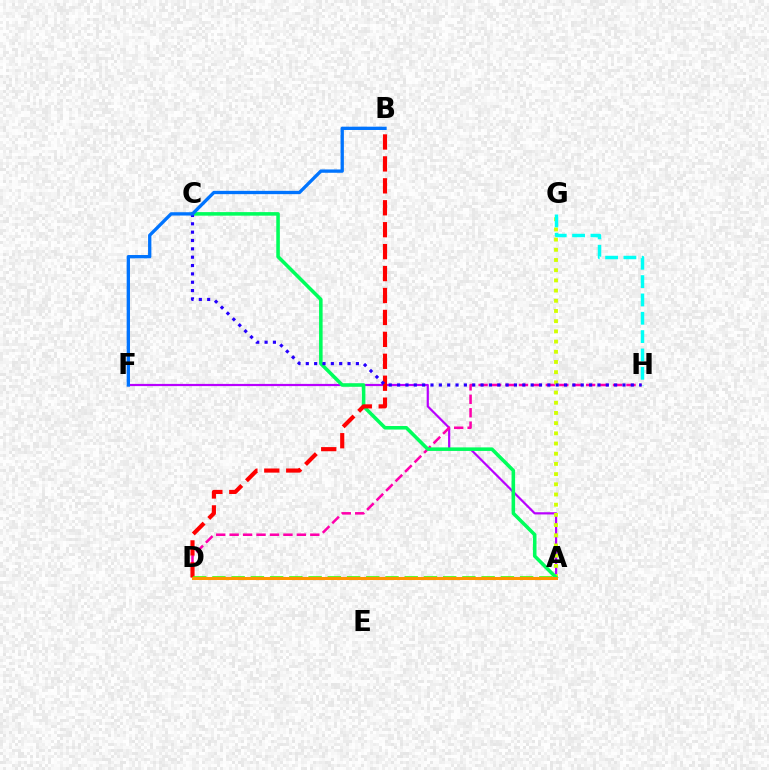{('A', 'F'): [{'color': '#b900ff', 'line_style': 'solid', 'thickness': 1.59}], ('D', 'H'): [{'color': '#ff00ac', 'line_style': 'dashed', 'thickness': 1.83}], ('A', 'G'): [{'color': '#d1ff00', 'line_style': 'dotted', 'thickness': 2.77}], ('A', 'C'): [{'color': '#00ff5c', 'line_style': 'solid', 'thickness': 2.56}], ('B', 'D'): [{'color': '#ff0000', 'line_style': 'dashed', 'thickness': 2.98}], ('A', 'D'): [{'color': '#3dff00', 'line_style': 'dashed', 'thickness': 2.61}, {'color': '#ff9400', 'line_style': 'solid', 'thickness': 2.2}], ('G', 'H'): [{'color': '#00fff6', 'line_style': 'dashed', 'thickness': 2.49}], ('C', 'H'): [{'color': '#2500ff', 'line_style': 'dotted', 'thickness': 2.27}], ('B', 'F'): [{'color': '#0074ff', 'line_style': 'solid', 'thickness': 2.38}]}